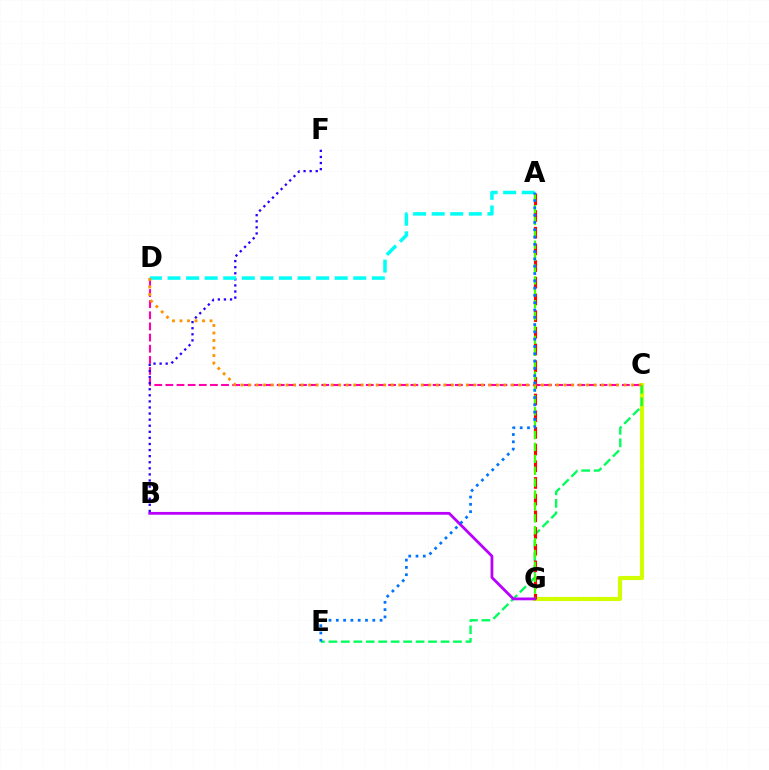{('C', 'D'): [{'color': '#ff00ac', 'line_style': 'dashed', 'thickness': 1.51}, {'color': '#ff9400', 'line_style': 'dotted', 'thickness': 2.04}], ('C', 'G'): [{'color': '#d1ff00', 'line_style': 'solid', 'thickness': 2.96}], ('C', 'E'): [{'color': '#00ff5c', 'line_style': 'dashed', 'thickness': 1.69}], ('B', 'F'): [{'color': '#2500ff', 'line_style': 'dotted', 'thickness': 1.65}], ('A', 'G'): [{'color': '#ff0000', 'line_style': 'dashed', 'thickness': 2.27}, {'color': '#3dff00', 'line_style': 'dashed', 'thickness': 1.62}], ('B', 'G'): [{'color': '#b900ff', 'line_style': 'solid', 'thickness': 2.01}], ('A', 'D'): [{'color': '#00fff6', 'line_style': 'dashed', 'thickness': 2.52}], ('A', 'E'): [{'color': '#0074ff', 'line_style': 'dotted', 'thickness': 1.98}]}